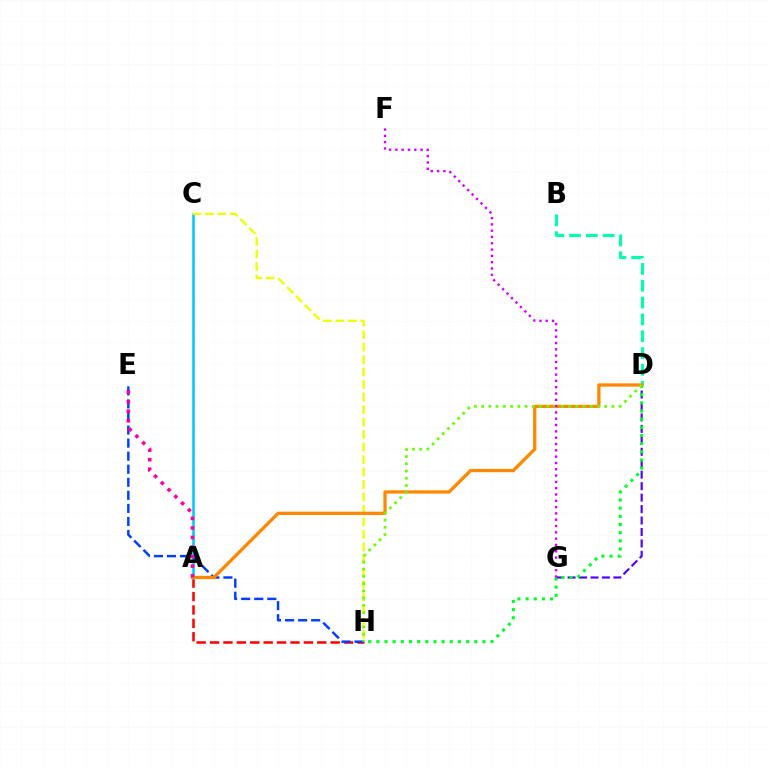{('A', 'H'): [{'color': '#ff0000', 'line_style': 'dashed', 'thickness': 1.82}], ('A', 'C'): [{'color': '#00c7ff', 'line_style': 'solid', 'thickness': 1.83}], ('B', 'D'): [{'color': '#00ffaf', 'line_style': 'dashed', 'thickness': 2.29}], ('D', 'G'): [{'color': '#4f00ff', 'line_style': 'dashed', 'thickness': 1.56}], ('E', 'H'): [{'color': '#003fff', 'line_style': 'dashed', 'thickness': 1.77}], ('D', 'H'): [{'color': '#00ff27', 'line_style': 'dotted', 'thickness': 2.22}, {'color': '#66ff00', 'line_style': 'dotted', 'thickness': 1.97}], ('C', 'H'): [{'color': '#eeff00', 'line_style': 'dashed', 'thickness': 1.7}], ('A', 'D'): [{'color': '#ff8800', 'line_style': 'solid', 'thickness': 2.37}], ('F', 'G'): [{'color': '#d600ff', 'line_style': 'dotted', 'thickness': 1.71}], ('A', 'E'): [{'color': '#ff00a0', 'line_style': 'dotted', 'thickness': 2.6}]}